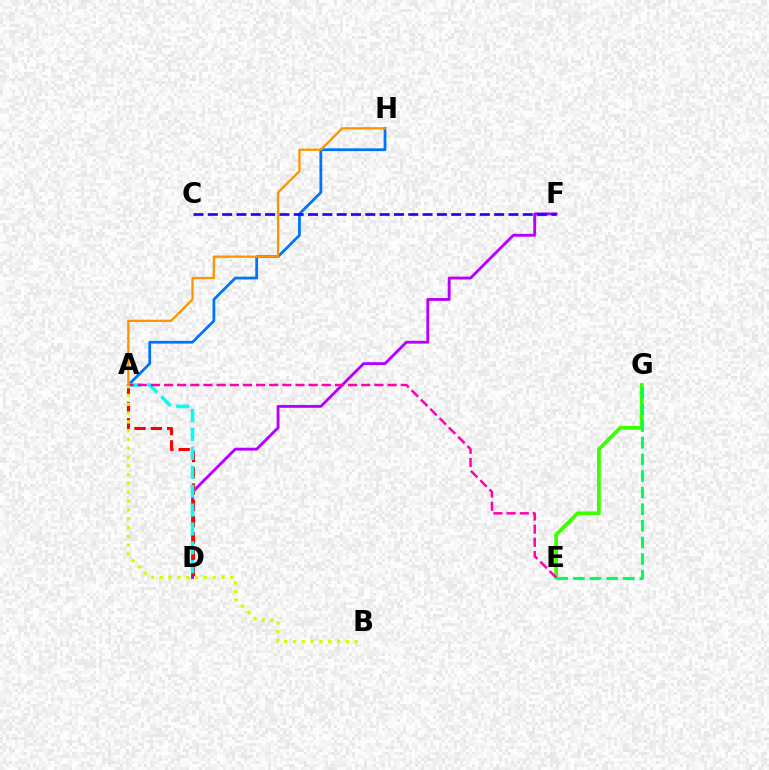{('D', 'F'): [{'color': '#b900ff', 'line_style': 'solid', 'thickness': 2.07}], ('A', 'D'): [{'color': '#ff0000', 'line_style': 'dashed', 'thickness': 2.21}, {'color': '#00fff6', 'line_style': 'dashed', 'thickness': 2.57}], ('A', 'H'): [{'color': '#0074ff', 'line_style': 'solid', 'thickness': 2.0}, {'color': '#ff9400', 'line_style': 'solid', 'thickness': 1.66}], ('C', 'F'): [{'color': '#2500ff', 'line_style': 'dashed', 'thickness': 1.94}], ('E', 'G'): [{'color': '#3dff00', 'line_style': 'solid', 'thickness': 2.7}, {'color': '#00ff5c', 'line_style': 'dashed', 'thickness': 2.26}], ('A', 'E'): [{'color': '#ff00ac', 'line_style': 'dashed', 'thickness': 1.79}], ('A', 'B'): [{'color': '#d1ff00', 'line_style': 'dotted', 'thickness': 2.39}]}